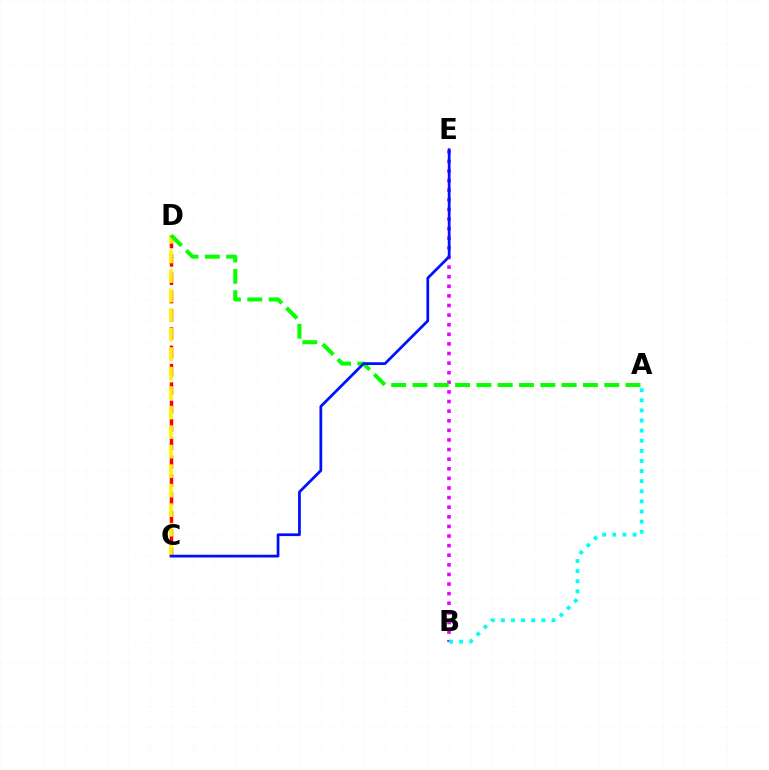{('B', 'E'): [{'color': '#ee00ff', 'line_style': 'dotted', 'thickness': 2.61}], ('C', 'D'): [{'color': '#ff0000', 'line_style': 'dashed', 'thickness': 2.49}, {'color': '#fcf500', 'line_style': 'dashed', 'thickness': 2.65}], ('A', 'D'): [{'color': '#08ff00', 'line_style': 'dashed', 'thickness': 2.9}], ('C', 'E'): [{'color': '#0010ff', 'line_style': 'solid', 'thickness': 1.98}], ('A', 'B'): [{'color': '#00fff6', 'line_style': 'dotted', 'thickness': 2.75}]}